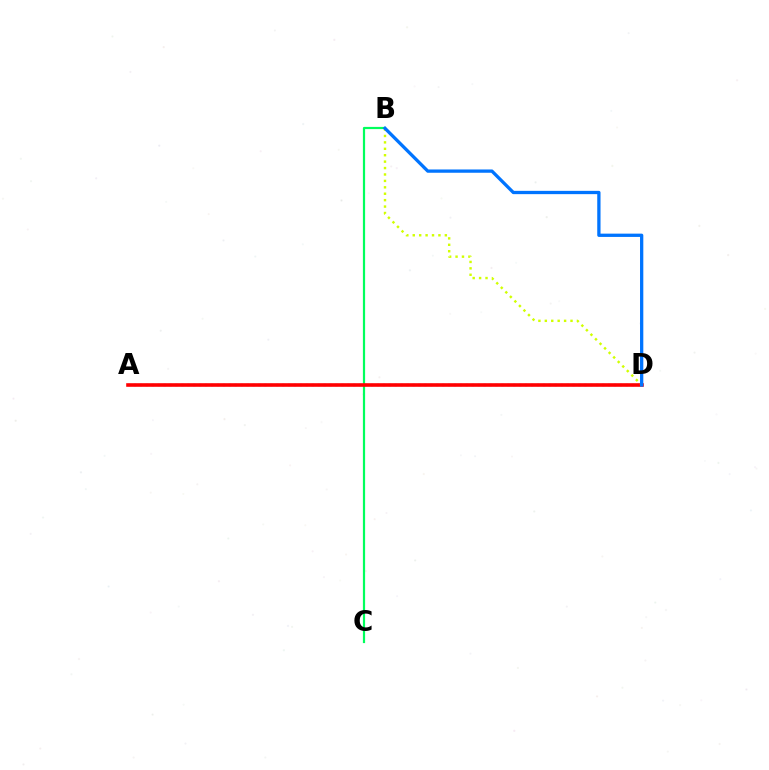{('A', 'D'): [{'color': '#b900ff', 'line_style': 'dotted', 'thickness': 1.61}, {'color': '#ff0000', 'line_style': 'solid', 'thickness': 2.59}], ('B', 'C'): [{'color': '#00ff5c', 'line_style': 'solid', 'thickness': 1.58}], ('B', 'D'): [{'color': '#d1ff00', 'line_style': 'dotted', 'thickness': 1.74}, {'color': '#0074ff', 'line_style': 'solid', 'thickness': 2.37}]}